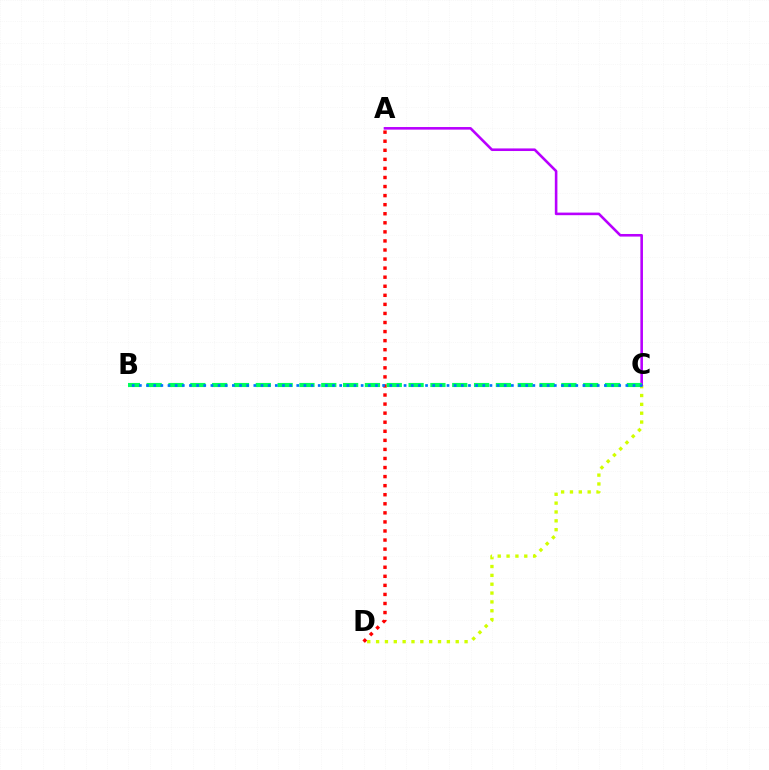{('A', 'D'): [{'color': '#ff0000', 'line_style': 'dotted', 'thickness': 2.46}], ('C', 'D'): [{'color': '#d1ff00', 'line_style': 'dotted', 'thickness': 2.4}], ('A', 'C'): [{'color': '#b900ff', 'line_style': 'solid', 'thickness': 1.87}], ('B', 'C'): [{'color': '#00ff5c', 'line_style': 'dashed', 'thickness': 2.97}, {'color': '#0074ff', 'line_style': 'dotted', 'thickness': 1.94}]}